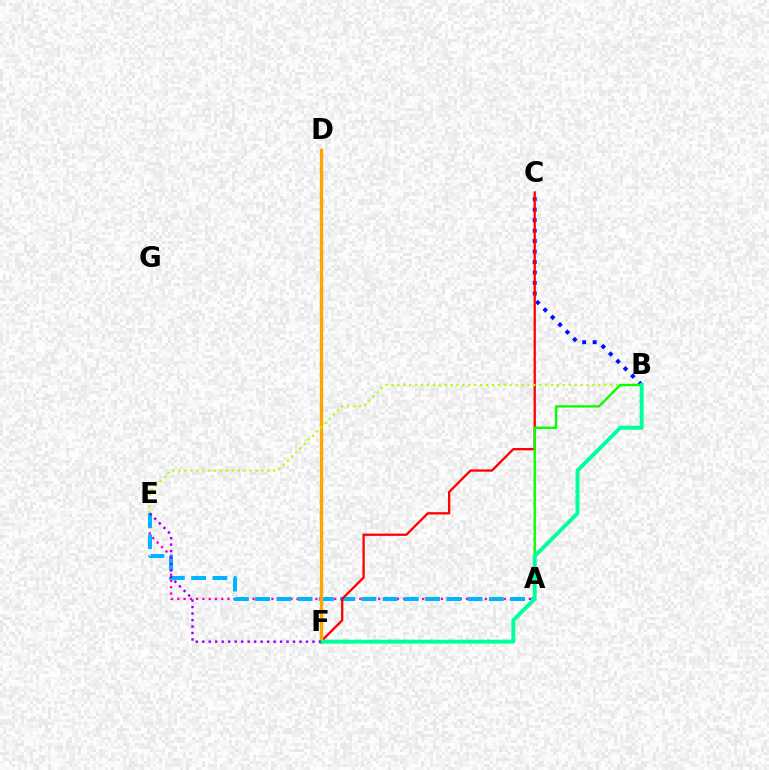{('B', 'C'): [{'color': '#0010ff', 'line_style': 'dotted', 'thickness': 2.84}], ('A', 'E'): [{'color': '#ff00bd', 'line_style': 'dotted', 'thickness': 1.71}, {'color': '#00b5ff', 'line_style': 'dashed', 'thickness': 2.89}], ('C', 'F'): [{'color': '#ff0000', 'line_style': 'solid', 'thickness': 1.65}], ('D', 'F'): [{'color': '#ffa500', 'line_style': 'solid', 'thickness': 2.39}], ('B', 'E'): [{'color': '#b3ff00', 'line_style': 'dotted', 'thickness': 1.61}], ('A', 'B'): [{'color': '#08ff00', 'line_style': 'solid', 'thickness': 1.72}], ('B', 'F'): [{'color': '#00ff9d', 'line_style': 'solid', 'thickness': 2.83}], ('E', 'F'): [{'color': '#9b00ff', 'line_style': 'dotted', 'thickness': 1.76}]}